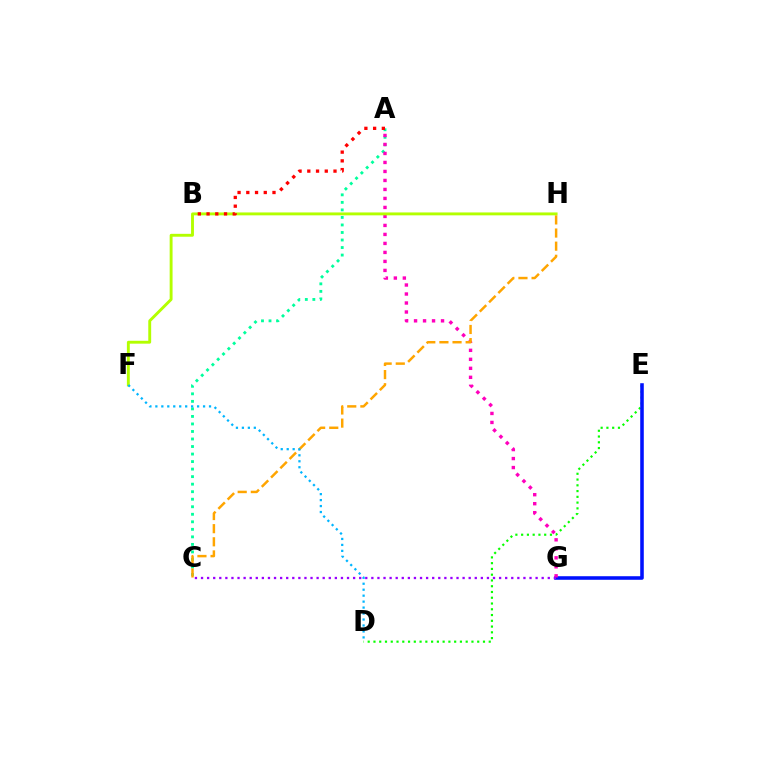{('D', 'E'): [{'color': '#08ff00', 'line_style': 'dotted', 'thickness': 1.57}], ('E', 'G'): [{'color': '#0010ff', 'line_style': 'solid', 'thickness': 2.56}], ('A', 'C'): [{'color': '#00ff9d', 'line_style': 'dotted', 'thickness': 2.05}], ('A', 'G'): [{'color': '#ff00bd', 'line_style': 'dotted', 'thickness': 2.44}], ('F', 'H'): [{'color': '#b3ff00', 'line_style': 'solid', 'thickness': 2.08}], ('C', 'H'): [{'color': '#ffa500', 'line_style': 'dashed', 'thickness': 1.78}], ('A', 'B'): [{'color': '#ff0000', 'line_style': 'dotted', 'thickness': 2.37}], ('D', 'F'): [{'color': '#00b5ff', 'line_style': 'dotted', 'thickness': 1.62}], ('C', 'G'): [{'color': '#9b00ff', 'line_style': 'dotted', 'thickness': 1.65}]}